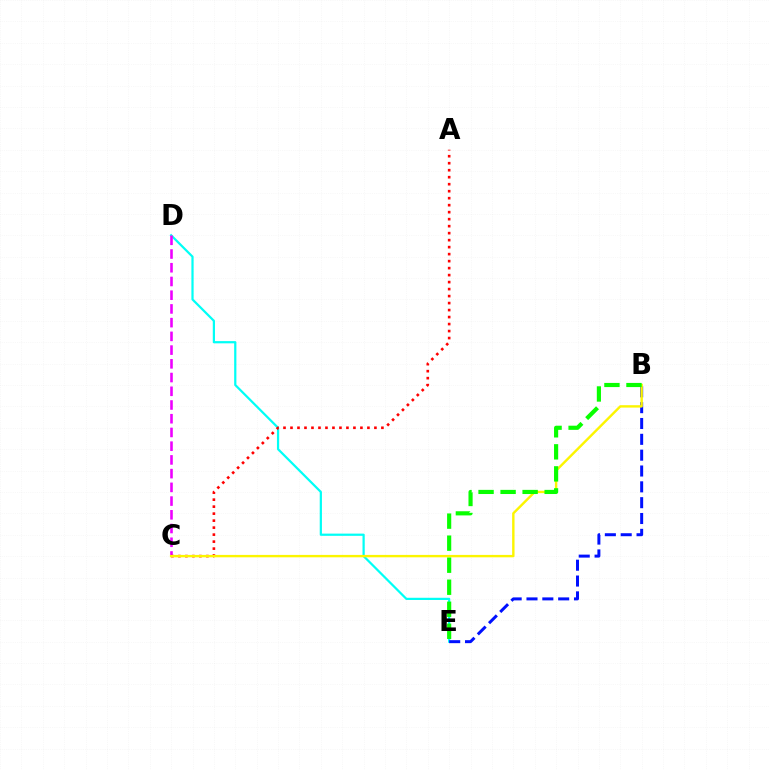{('D', 'E'): [{'color': '#00fff6', 'line_style': 'solid', 'thickness': 1.6}], ('C', 'D'): [{'color': '#ee00ff', 'line_style': 'dashed', 'thickness': 1.86}], ('A', 'C'): [{'color': '#ff0000', 'line_style': 'dotted', 'thickness': 1.9}], ('B', 'E'): [{'color': '#0010ff', 'line_style': 'dashed', 'thickness': 2.15}, {'color': '#08ff00', 'line_style': 'dashed', 'thickness': 2.99}], ('B', 'C'): [{'color': '#fcf500', 'line_style': 'solid', 'thickness': 1.73}]}